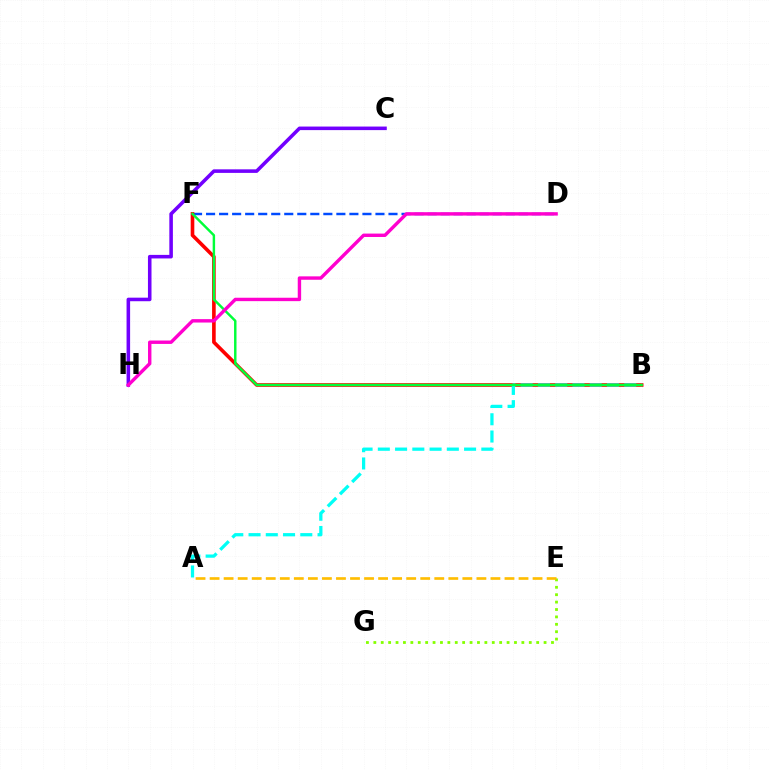{('C', 'H'): [{'color': '#7200ff', 'line_style': 'solid', 'thickness': 2.56}], ('D', 'F'): [{'color': '#004bff', 'line_style': 'dashed', 'thickness': 1.77}], ('E', 'G'): [{'color': '#84ff00', 'line_style': 'dotted', 'thickness': 2.01}], ('A', 'E'): [{'color': '#ffbd00', 'line_style': 'dashed', 'thickness': 1.91}], ('B', 'F'): [{'color': '#ff0000', 'line_style': 'solid', 'thickness': 2.61}, {'color': '#00ff39', 'line_style': 'solid', 'thickness': 1.76}], ('A', 'B'): [{'color': '#00fff6', 'line_style': 'dashed', 'thickness': 2.34}], ('D', 'H'): [{'color': '#ff00cf', 'line_style': 'solid', 'thickness': 2.45}]}